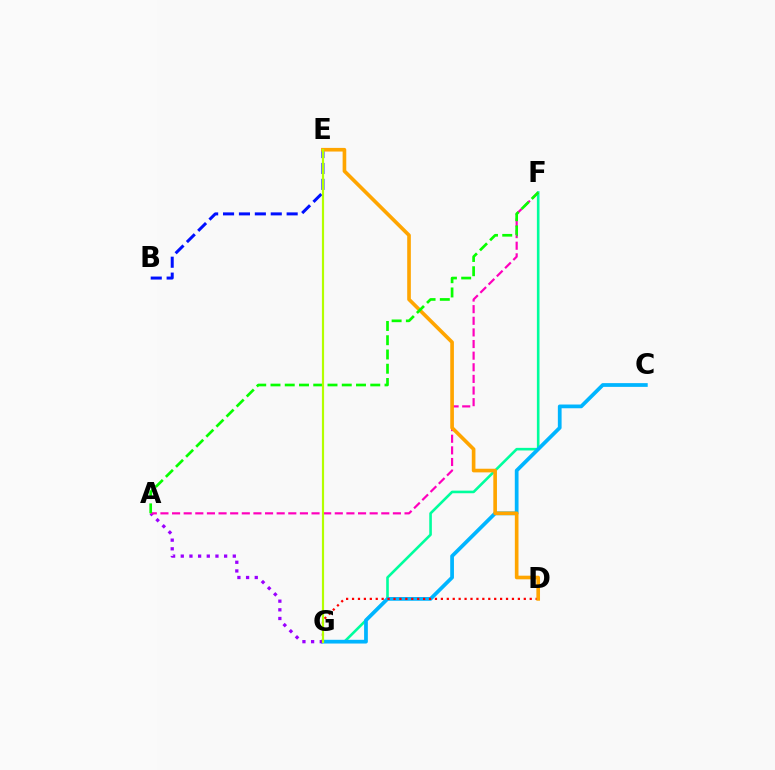{('B', 'E'): [{'color': '#0010ff', 'line_style': 'dashed', 'thickness': 2.16}], ('F', 'G'): [{'color': '#00ff9d', 'line_style': 'solid', 'thickness': 1.88}], ('C', 'G'): [{'color': '#00b5ff', 'line_style': 'solid', 'thickness': 2.69}], ('A', 'G'): [{'color': '#9b00ff', 'line_style': 'dotted', 'thickness': 2.36}], ('D', 'G'): [{'color': '#ff0000', 'line_style': 'dotted', 'thickness': 1.61}], ('A', 'F'): [{'color': '#ff00bd', 'line_style': 'dashed', 'thickness': 1.58}, {'color': '#08ff00', 'line_style': 'dashed', 'thickness': 1.94}], ('D', 'E'): [{'color': '#ffa500', 'line_style': 'solid', 'thickness': 2.62}], ('E', 'G'): [{'color': '#b3ff00', 'line_style': 'solid', 'thickness': 1.57}]}